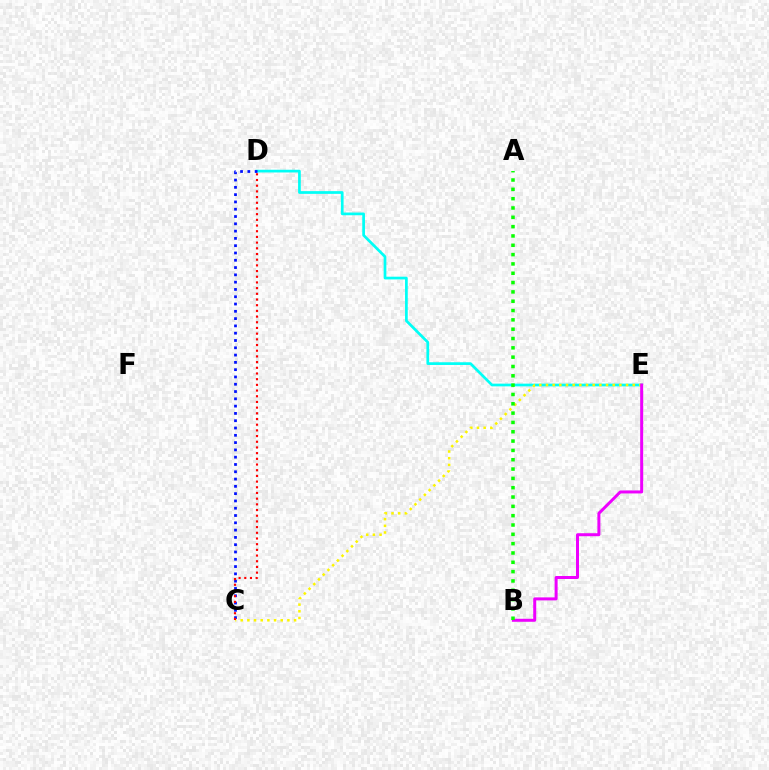{('D', 'E'): [{'color': '#00fff6', 'line_style': 'solid', 'thickness': 1.95}], ('C', 'D'): [{'color': '#0010ff', 'line_style': 'dotted', 'thickness': 1.98}, {'color': '#ff0000', 'line_style': 'dotted', 'thickness': 1.55}], ('C', 'E'): [{'color': '#fcf500', 'line_style': 'dotted', 'thickness': 1.81}], ('B', 'E'): [{'color': '#ee00ff', 'line_style': 'solid', 'thickness': 2.16}], ('A', 'B'): [{'color': '#08ff00', 'line_style': 'dotted', 'thickness': 2.53}]}